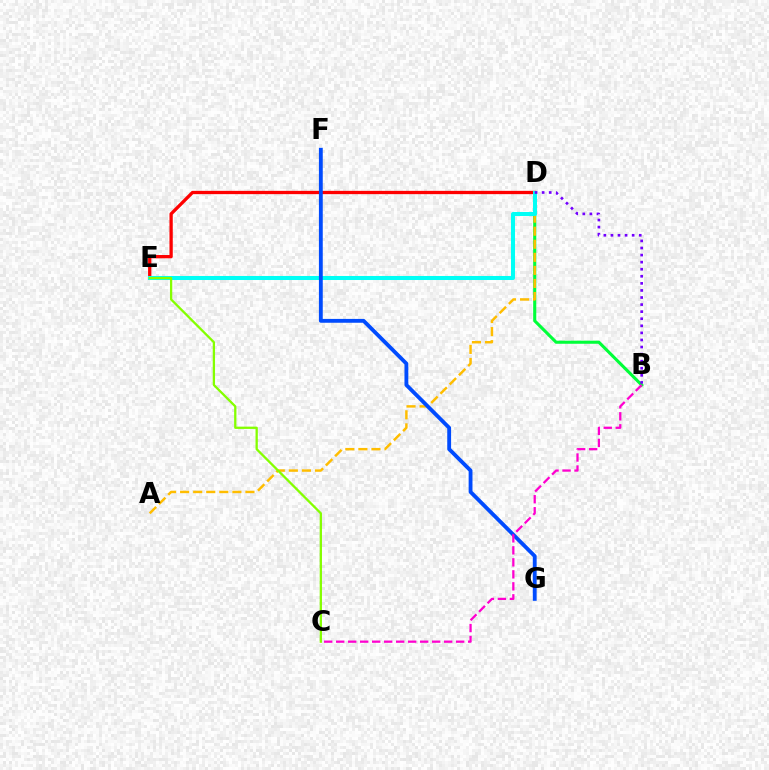{('D', 'E'): [{'color': '#ff0000', 'line_style': 'solid', 'thickness': 2.37}, {'color': '#00fff6', 'line_style': 'solid', 'thickness': 2.9}], ('B', 'D'): [{'color': '#00ff39', 'line_style': 'solid', 'thickness': 2.22}, {'color': '#7200ff', 'line_style': 'dotted', 'thickness': 1.92}], ('A', 'D'): [{'color': '#ffbd00', 'line_style': 'dashed', 'thickness': 1.77}], ('F', 'G'): [{'color': '#004bff', 'line_style': 'solid', 'thickness': 2.77}], ('B', 'C'): [{'color': '#ff00cf', 'line_style': 'dashed', 'thickness': 1.63}], ('C', 'E'): [{'color': '#84ff00', 'line_style': 'solid', 'thickness': 1.65}]}